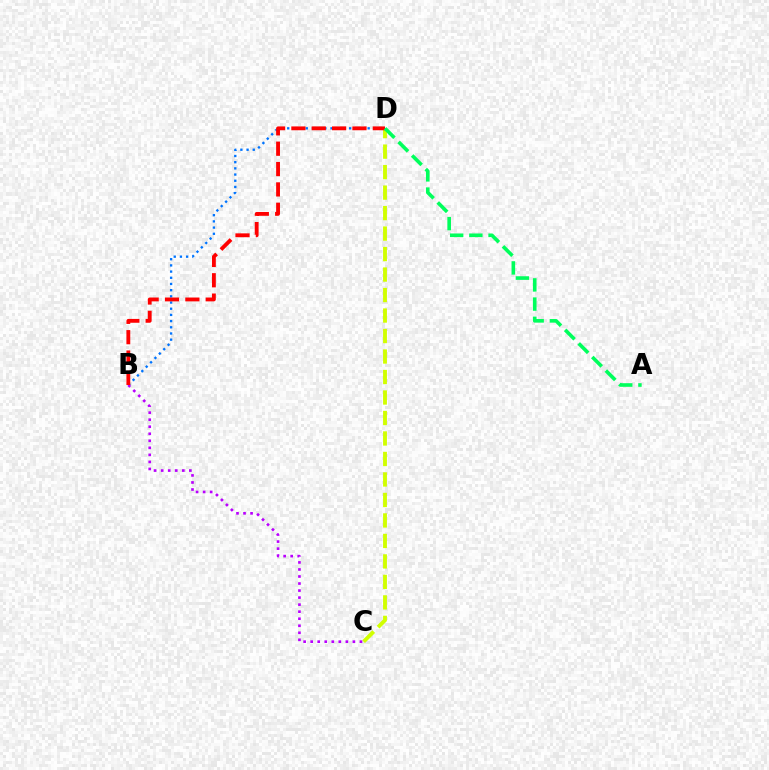{('B', 'D'): [{'color': '#0074ff', 'line_style': 'dotted', 'thickness': 1.68}, {'color': '#ff0000', 'line_style': 'dashed', 'thickness': 2.77}], ('C', 'D'): [{'color': '#d1ff00', 'line_style': 'dashed', 'thickness': 2.78}], ('B', 'C'): [{'color': '#b900ff', 'line_style': 'dotted', 'thickness': 1.91}], ('A', 'D'): [{'color': '#00ff5c', 'line_style': 'dashed', 'thickness': 2.61}]}